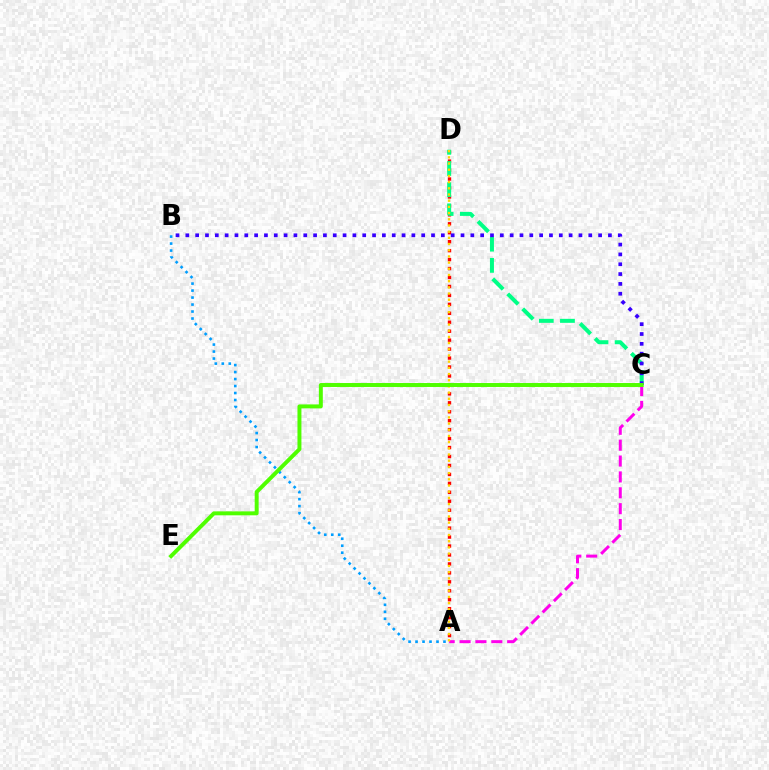{('A', 'D'): [{'color': '#ff0000', 'line_style': 'dotted', 'thickness': 2.43}, {'color': '#ffd500', 'line_style': 'dotted', 'thickness': 1.68}], ('C', 'D'): [{'color': '#00ff86', 'line_style': 'dashed', 'thickness': 2.88}], ('A', 'B'): [{'color': '#009eff', 'line_style': 'dotted', 'thickness': 1.9}], ('B', 'C'): [{'color': '#3700ff', 'line_style': 'dotted', 'thickness': 2.67}], ('A', 'C'): [{'color': '#ff00ed', 'line_style': 'dashed', 'thickness': 2.16}], ('C', 'E'): [{'color': '#4fff00', 'line_style': 'solid', 'thickness': 2.85}]}